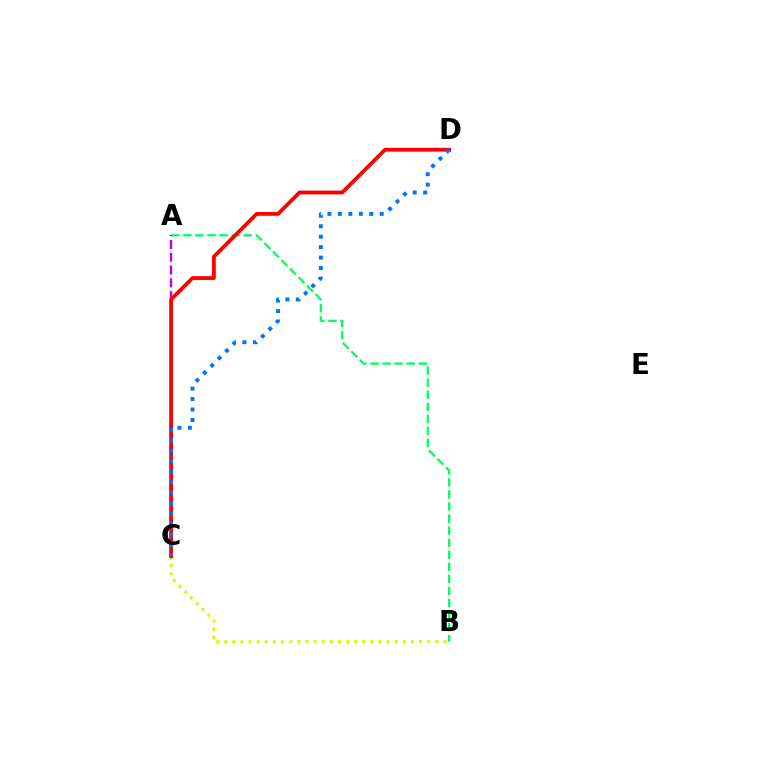{('A', 'B'): [{'color': '#00ff5c', 'line_style': 'dashed', 'thickness': 1.64}], ('A', 'C'): [{'color': '#b900ff', 'line_style': 'dashed', 'thickness': 1.74}], ('B', 'C'): [{'color': '#d1ff00', 'line_style': 'dotted', 'thickness': 2.21}], ('C', 'D'): [{'color': '#ff0000', 'line_style': 'solid', 'thickness': 2.74}, {'color': '#0074ff', 'line_style': 'dotted', 'thickness': 2.84}]}